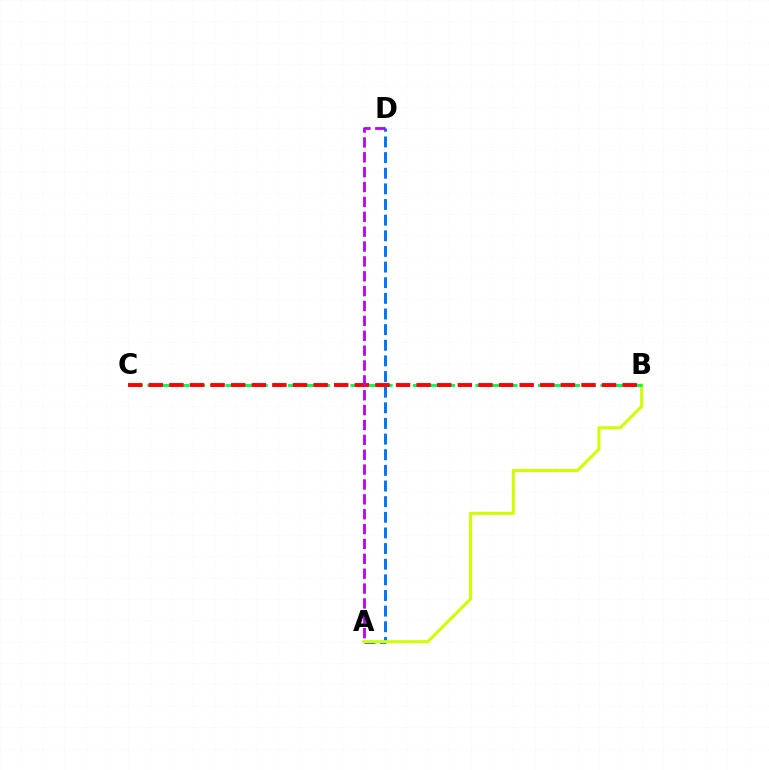{('A', 'D'): [{'color': '#0074ff', 'line_style': 'dashed', 'thickness': 2.12}, {'color': '#b900ff', 'line_style': 'dashed', 'thickness': 2.02}], ('A', 'B'): [{'color': '#d1ff00', 'line_style': 'solid', 'thickness': 2.19}], ('B', 'C'): [{'color': '#00ff5c', 'line_style': 'dashed', 'thickness': 2.12}, {'color': '#ff0000', 'line_style': 'dashed', 'thickness': 2.8}]}